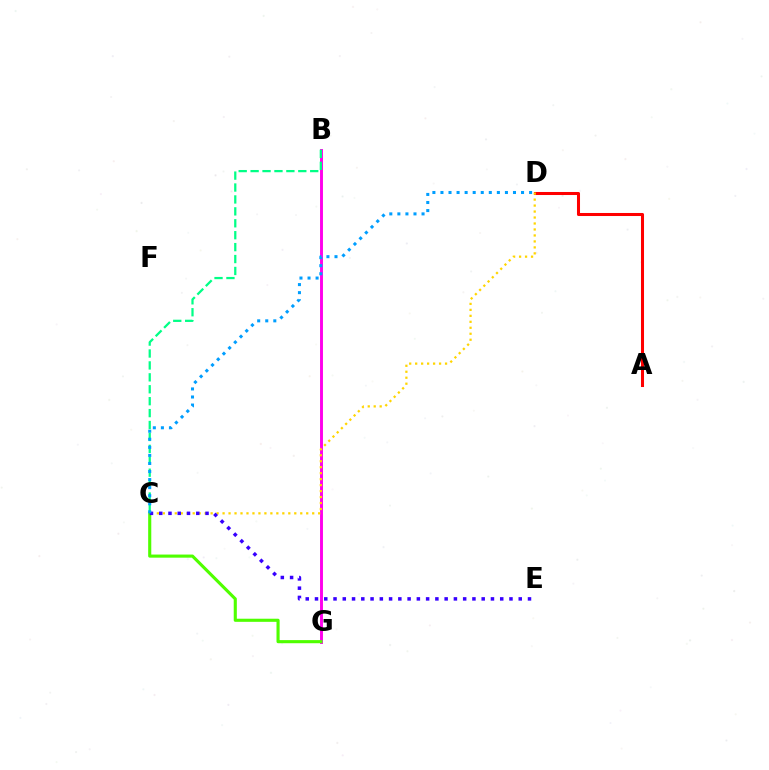{('B', 'G'): [{'color': '#ff00ed', 'line_style': 'solid', 'thickness': 2.1}], ('A', 'D'): [{'color': '#ff0000', 'line_style': 'solid', 'thickness': 2.19}], ('C', 'D'): [{'color': '#ffd500', 'line_style': 'dotted', 'thickness': 1.62}, {'color': '#009eff', 'line_style': 'dotted', 'thickness': 2.19}], ('B', 'C'): [{'color': '#00ff86', 'line_style': 'dashed', 'thickness': 1.62}], ('C', 'G'): [{'color': '#4fff00', 'line_style': 'solid', 'thickness': 2.24}], ('C', 'E'): [{'color': '#3700ff', 'line_style': 'dotted', 'thickness': 2.52}]}